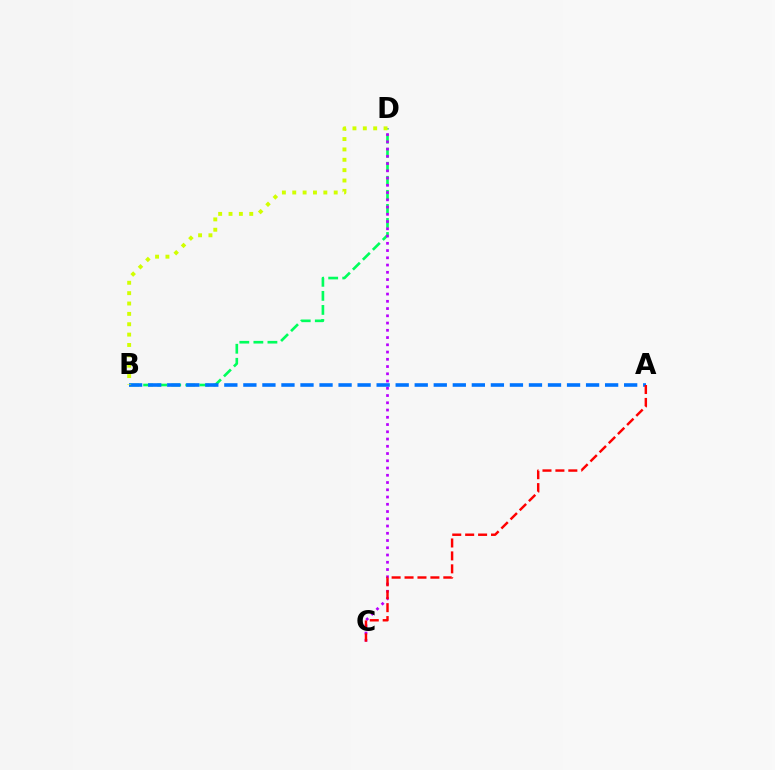{('B', 'D'): [{'color': '#00ff5c', 'line_style': 'dashed', 'thickness': 1.91}, {'color': '#d1ff00', 'line_style': 'dotted', 'thickness': 2.82}], ('A', 'B'): [{'color': '#0074ff', 'line_style': 'dashed', 'thickness': 2.59}], ('C', 'D'): [{'color': '#b900ff', 'line_style': 'dotted', 'thickness': 1.97}], ('A', 'C'): [{'color': '#ff0000', 'line_style': 'dashed', 'thickness': 1.76}]}